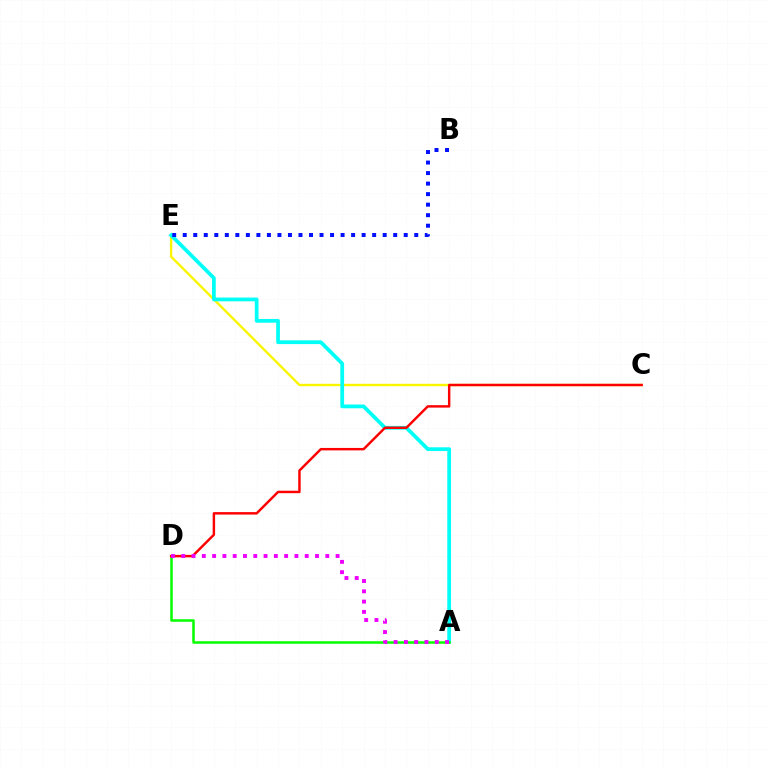{('C', 'E'): [{'color': '#fcf500', 'line_style': 'solid', 'thickness': 1.7}], ('A', 'E'): [{'color': '#00fff6', 'line_style': 'solid', 'thickness': 2.7}], ('A', 'D'): [{'color': '#08ff00', 'line_style': 'solid', 'thickness': 1.83}, {'color': '#ee00ff', 'line_style': 'dotted', 'thickness': 2.8}], ('B', 'E'): [{'color': '#0010ff', 'line_style': 'dotted', 'thickness': 2.86}], ('C', 'D'): [{'color': '#ff0000', 'line_style': 'solid', 'thickness': 1.77}]}